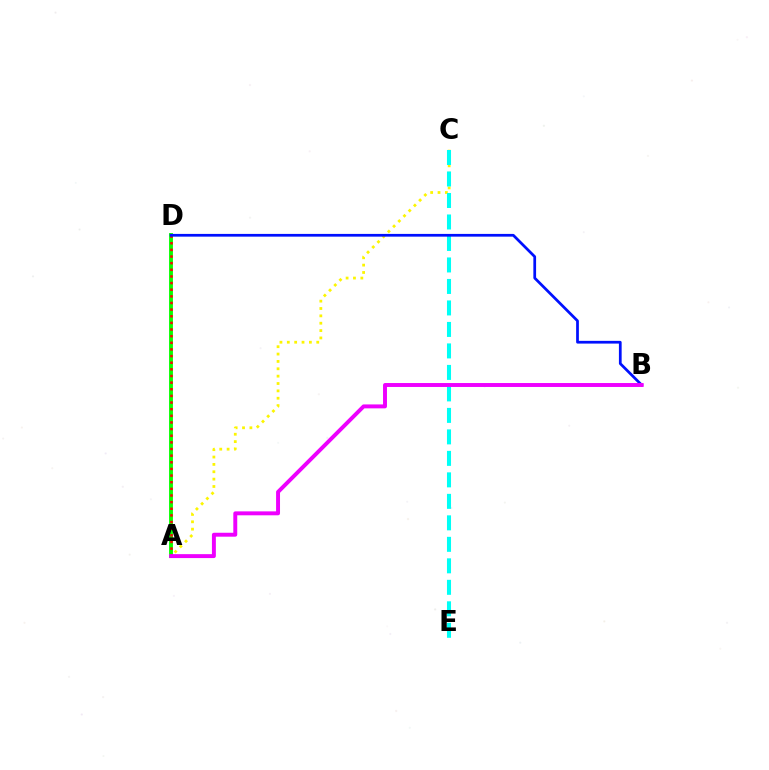{('A', 'C'): [{'color': '#fcf500', 'line_style': 'dotted', 'thickness': 2.0}], ('C', 'E'): [{'color': '#00fff6', 'line_style': 'dashed', 'thickness': 2.92}], ('A', 'D'): [{'color': '#08ff00', 'line_style': 'solid', 'thickness': 2.78}, {'color': '#ff0000', 'line_style': 'dotted', 'thickness': 1.8}], ('B', 'D'): [{'color': '#0010ff', 'line_style': 'solid', 'thickness': 1.97}], ('A', 'B'): [{'color': '#ee00ff', 'line_style': 'solid', 'thickness': 2.83}]}